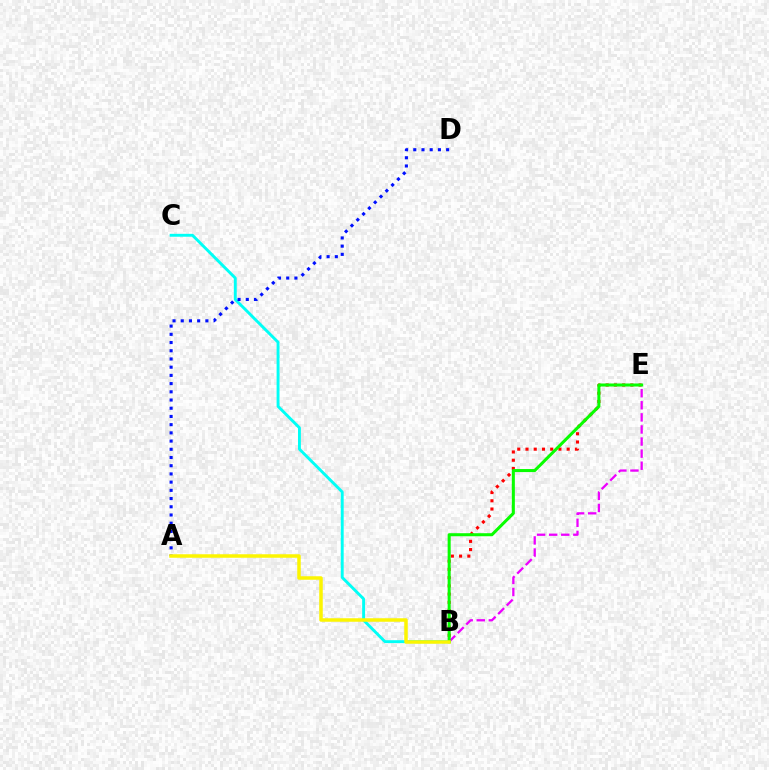{('B', 'E'): [{'color': '#ff0000', 'line_style': 'dotted', 'thickness': 2.24}, {'color': '#ee00ff', 'line_style': 'dashed', 'thickness': 1.64}, {'color': '#08ff00', 'line_style': 'solid', 'thickness': 2.19}], ('B', 'C'): [{'color': '#00fff6', 'line_style': 'solid', 'thickness': 2.09}], ('A', 'D'): [{'color': '#0010ff', 'line_style': 'dotted', 'thickness': 2.23}], ('A', 'B'): [{'color': '#fcf500', 'line_style': 'solid', 'thickness': 2.52}]}